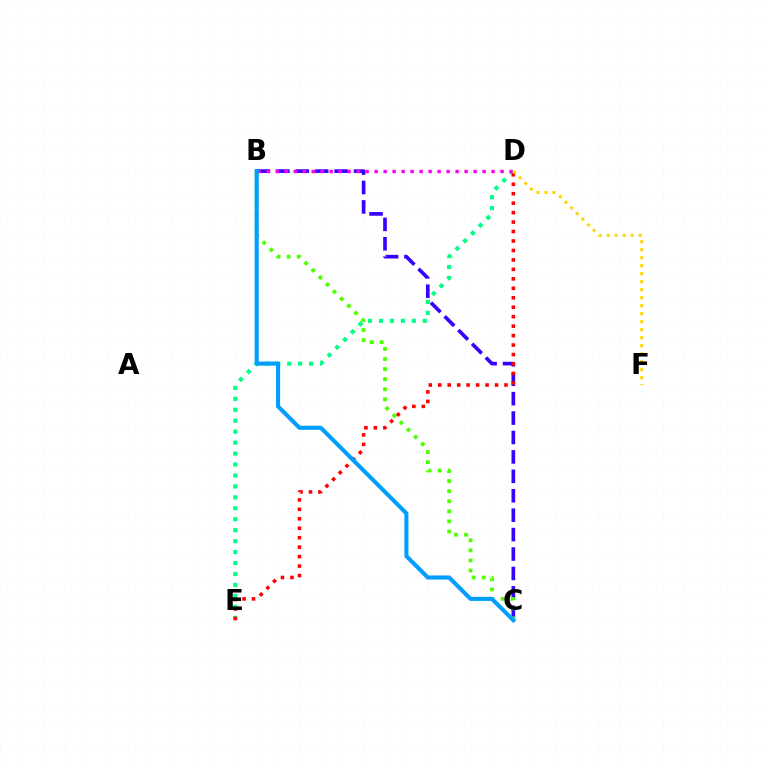{('D', 'E'): [{'color': '#00ff86', 'line_style': 'dotted', 'thickness': 2.97}, {'color': '#ff0000', 'line_style': 'dotted', 'thickness': 2.57}], ('B', 'C'): [{'color': '#3700ff', 'line_style': 'dashed', 'thickness': 2.64}, {'color': '#4fff00', 'line_style': 'dotted', 'thickness': 2.74}, {'color': '#009eff', 'line_style': 'solid', 'thickness': 2.95}], ('B', 'D'): [{'color': '#ff00ed', 'line_style': 'dotted', 'thickness': 2.44}], ('D', 'F'): [{'color': '#ffd500', 'line_style': 'dotted', 'thickness': 2.17}]}